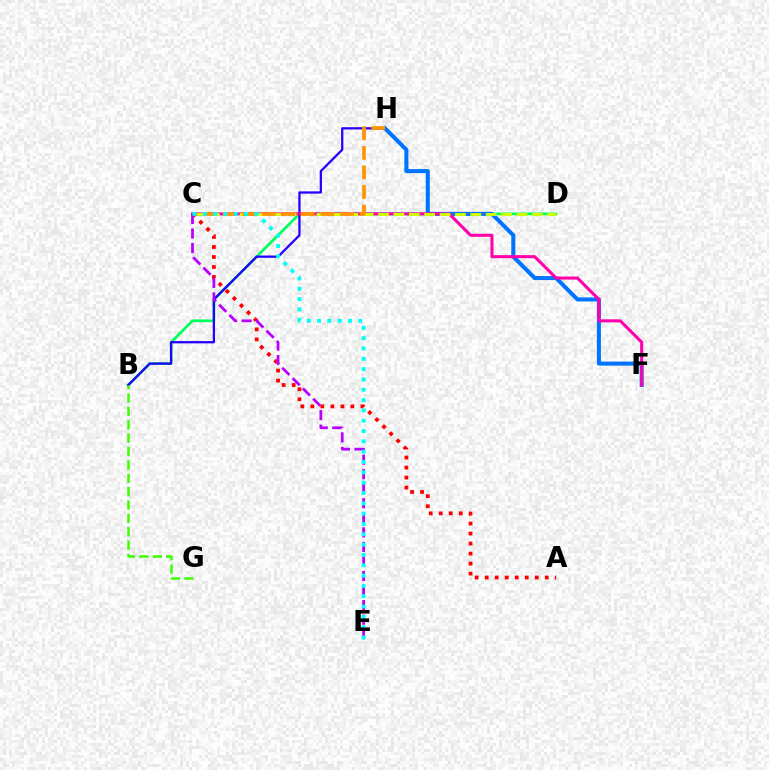{('B', 'D'): [{'color': '#00ff5c', 'line_style': 'solid', 'thickness': 1.96}], ('B', 'H'): [{'color': '#2500ff', 'line_style': 'solid', 'thickness': 1.64}], ('F', 'H'): [{'color': '#0074ff', 'line_style': 'solid', 'thickness': 2.91}], ('C', 'F'): [{'color': '#ff00ac', 'line_style': 'solid', 'thickness': 2.2}], ('C', 'D'): [{'color': '#d1ff00', 'line_style': 'dashed', 'thickness': 2.09}], ('C', 'H'): [{'color': '#ff9400', 'line_style': 'dashed', 'thickness': 2.66}], ('A', 'C'): [{'color': '#ff0000', 'line_style': 'dotted', 'thickness': 2.72}], ('C', 'E'): [{'color': '#b900ff', 'line_style': 'dashed', 'thickness': 1.98}, {'color': '#00fff6', 'line_style': 'dotted', 'thickness': 2.8}], ('B', 'G'): [{'color': '#3dff00', 'line_style': 'dashed', 'thickness': 1.82}]}